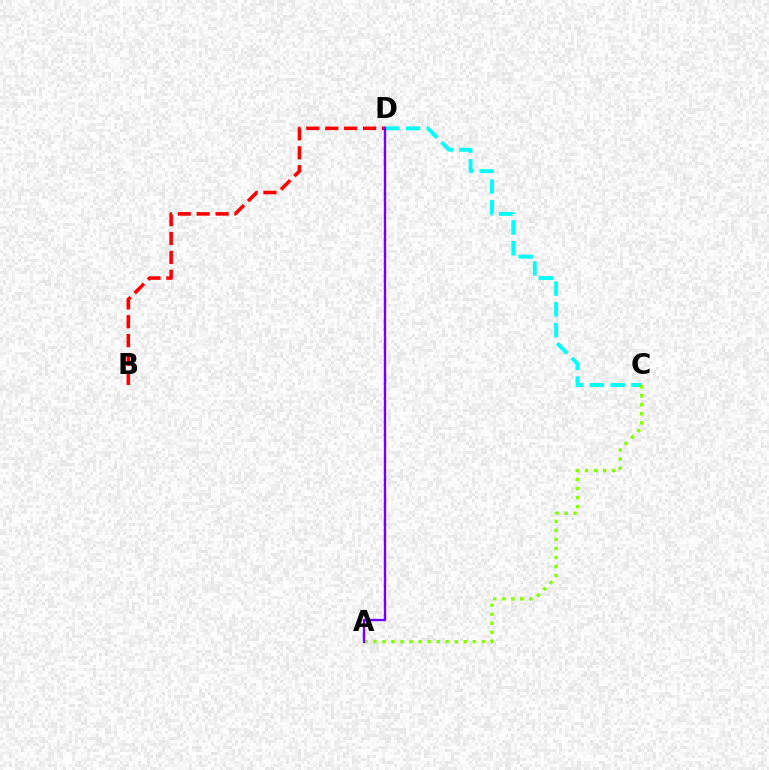{('C', 'D'): [{'color': '#00fff6', 'line_style': 'dashed', 'thickness': 2.82}], ('B', 'D'): [{'color': '#ff0000', 'line_style': 'dashed', 'thickness': 2.57}], ('A', 'C'): [{'color': '#84ff00', 'line_style': 'dotted', 'thickness': 2.45}], ('A', 'D'): [{'color': '#7200ff', 'line_style': 'solid', 'thickness': 1.7}]}